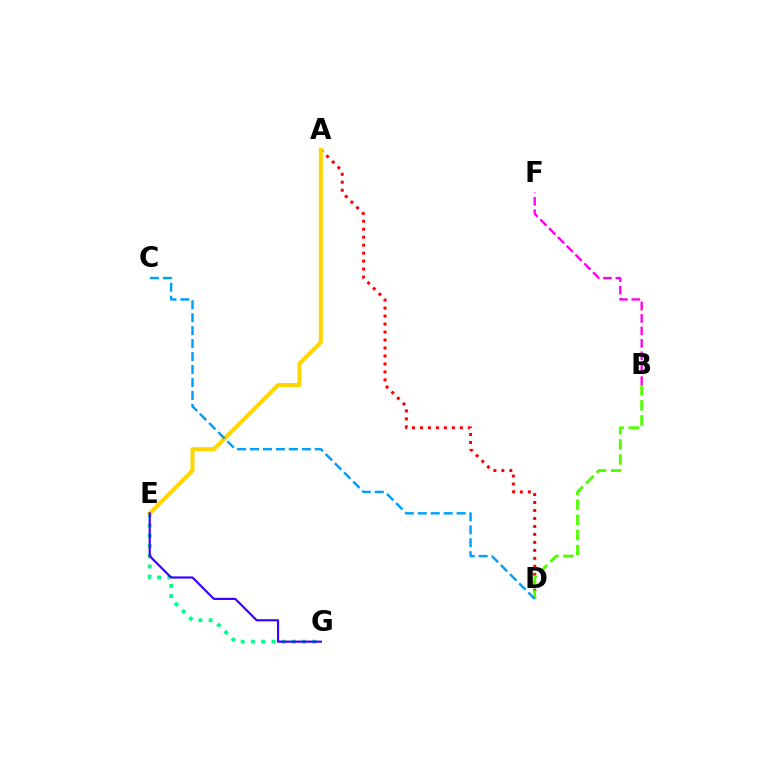{('A', 'D'): [{'color': '#ff0000', 'line_style': 'dotted', 'thickness': 2.17}], ('E', 'G'): [{'color': '#00ff86', 'line_style': 'dotted', 'thickness': 2.78}, {'color': '#3700ff', 'line_style': 'solid', 'thickness': 1.55}], ('B', 'D'): [{'color': '#4fff00', 'line_style': 'dashed', 'thickness': 2.05}], ('B', 'F'): [{'color': '#ff00ed', 'line_style': 'dashed', 'thickness': 1.69}], ('A', 'E'): [{'color': '#ffd500', 'line_style': 'solid', 'thickness': 2.91}], ('C', 'D'): [{'color': '#009eff', 'line_style': 'dashed', 'thickness': 1.76}]}